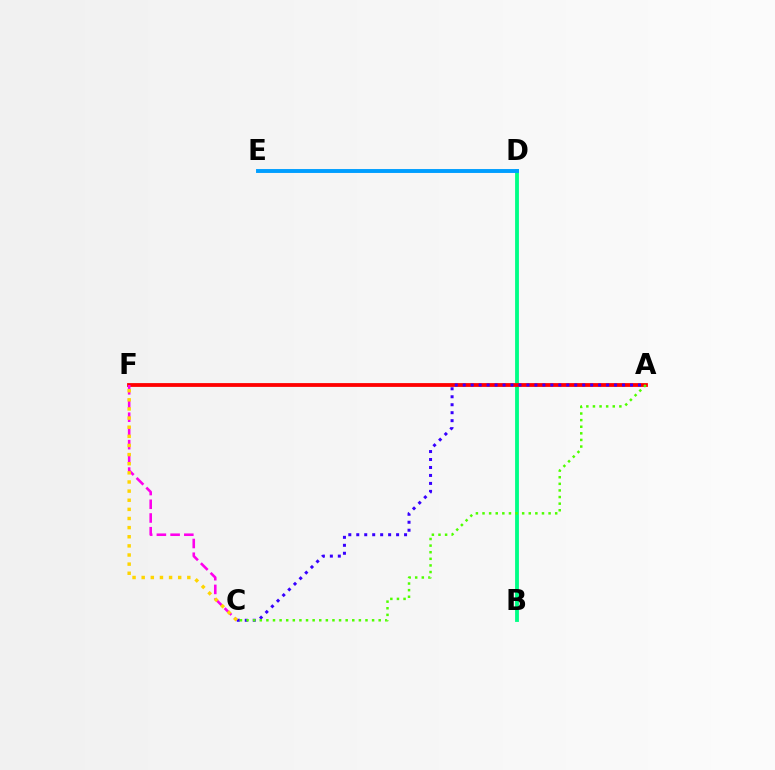{('B', 'D'): [{'color': '#00ff86', 'line_style': 'solid', 'thickness': 2.76}], ('A', 'F'): [{'color': '#ff0000', 'line_style': 'solid', 'thickness': 2.73}], ('A', 'C'): [{'color': '#3700ff', 'line_style': 'dotted', 'thickness': 2.16}, {'color': '#4fff00', 'line_style': 'dotted', 'thickness': 1.79}], ('C', 'F'): [{'color': '#ff00ed', 'line_style': 'dashed', 'thickness': 1.86}, {'color': '#ffd500', 'line_style': 'dotted', 'thickness': 2.48}], ('D', 'E'): [{'color': '#009eff', 'line_style': 'solid', 'thickness': 2.81}]}